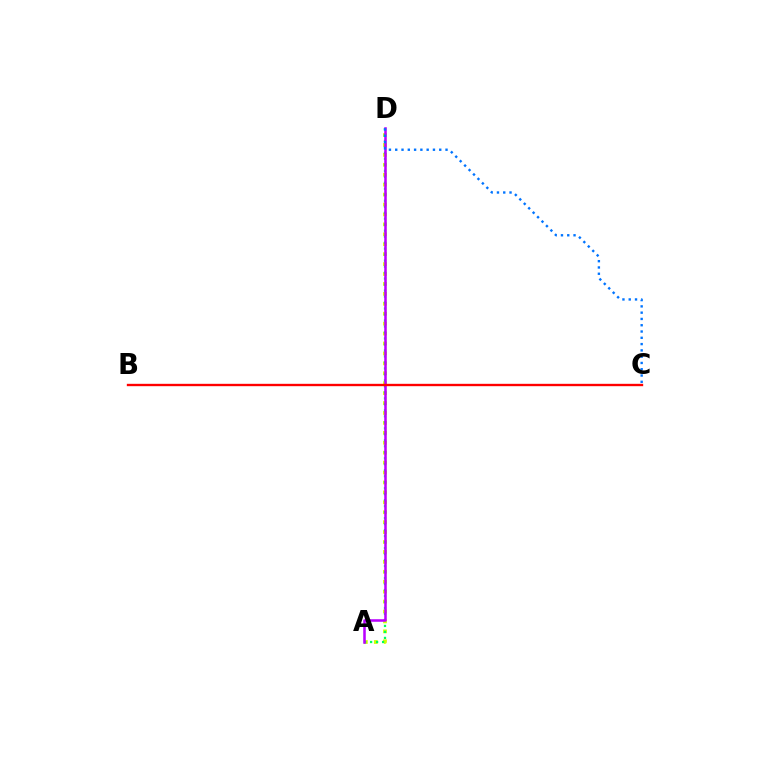{('A', 'D'): [{'color': '#d1ff00', 'line_style': 'dotted', 'thickness': 2.7}, {'color': '#00ff5c', 'line_style': 'dotted', 'thickness': 1.63}, {'color': '#b900ff', 'line_style': 'solid', 'thickness': 1.84}], ('B', 'C'): [{'color': '#ff0000', 'line_style': 'solid', 'thickness': 1.7}], ('C', 'D'): [{'color': '#0074ff', 'line_style': 'dotted', 'thickness': 1.71}]}